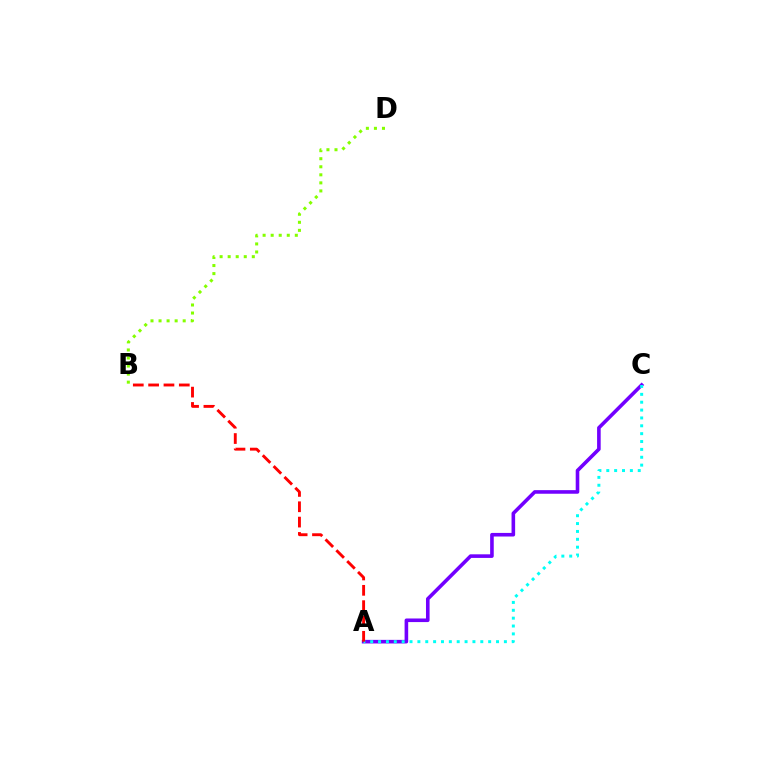{('A', 'C'): [{'color': '#7200ff', 'line_style': 'solid', 'thickness': 2.59}, {'color': '#00fff6', 'line_style': 'dotted', 'thickness': 2.14}], ('B', 'D'): [{'color': '#84ff00', 'line_style': 'dotted', 'thickness': 2.19}], ('A', 'B'): [{'color': '#ff0000', 'line_style': 'dashed', 'thickness': 2.08}]}